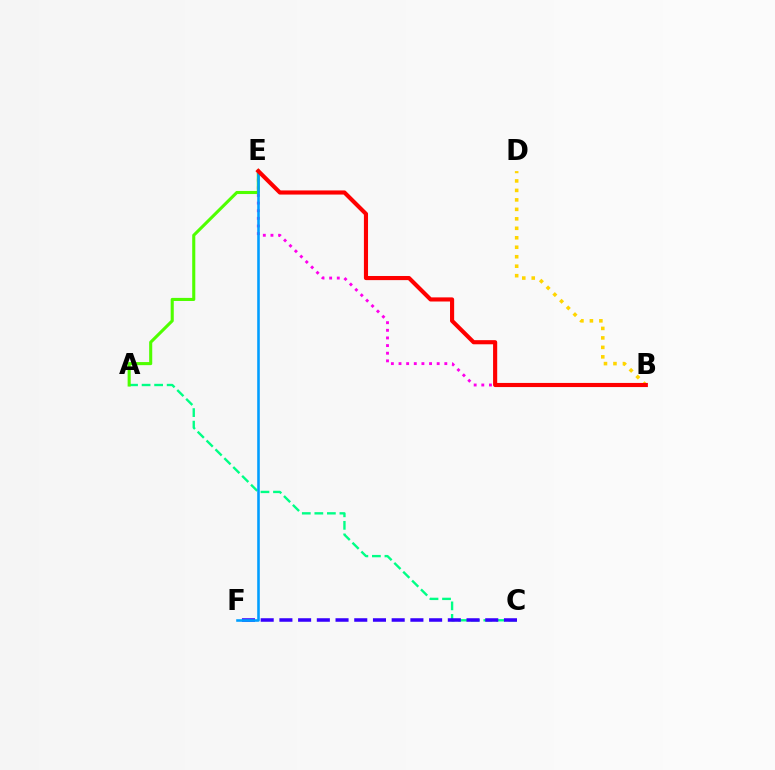{('B', 'E'): [{'color': '#ff00ed', 'line_style': 'dotted', 'thickness': 2.07}, {'color': '#ff0000', 'line_style': 'solid', 'thickness': 2.97}], ('A', 'C'): [{'color': '#00ff86', 'line_style': 'dashed', 'thickness': 1.7}], ('C', 'F'): [{'color': '#3700ff', 'line_style': 'dashed', 'thickness': 2.54}], ('A', 'E'): [{'color': '#4fff00', 'line_style': 'solid', 'thickness': 2.22}], ('E', 'F'): [{'color': '#009eff', 'line_style': 'solid', 'thickness': 1.86}], ('B', 'D'): [{'color': '#ffd500', 'line_style': 'dotted', 'thickness': 2.57}]}